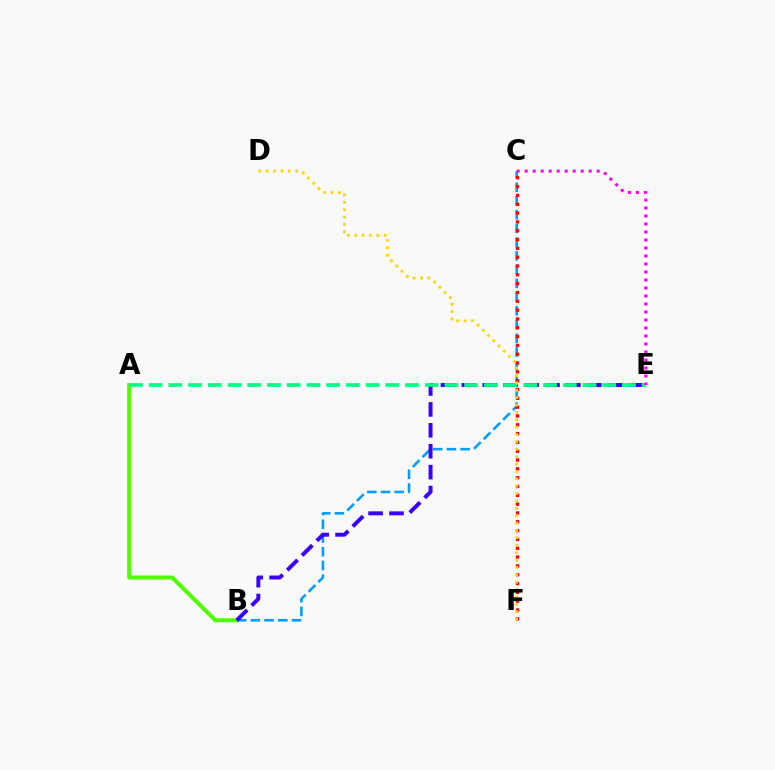{('A', 'B'): [{'color': '#4fff00', 'line_style': 'solid', 'thickness': 2.9}], ('B', 'C'): [{'color': '#009eff', 'line_style': 'dashed', 'thickness': 1.86}], ('B', 'E'): [{'color': '#3700ff', 'line_style': 'dashed', 'thickness': 2.84}], ('A', 'E'): [{'color': '#00ff86', 'line_style': 'dashed', 'thickness': 2.68}], ('C', 'F'): [{'color': '#ff0000', 'line_style': 'dotted', 'thickness': 2.4}], ('D', 'F'): [{'color': '#ffd500', 'line_style': 'dotted', 'thickness': 2.0}], ('C', 'E'): [{'color': '#ff00ed', 'line_style': 'dotted', 'thickness': 2.17}]}